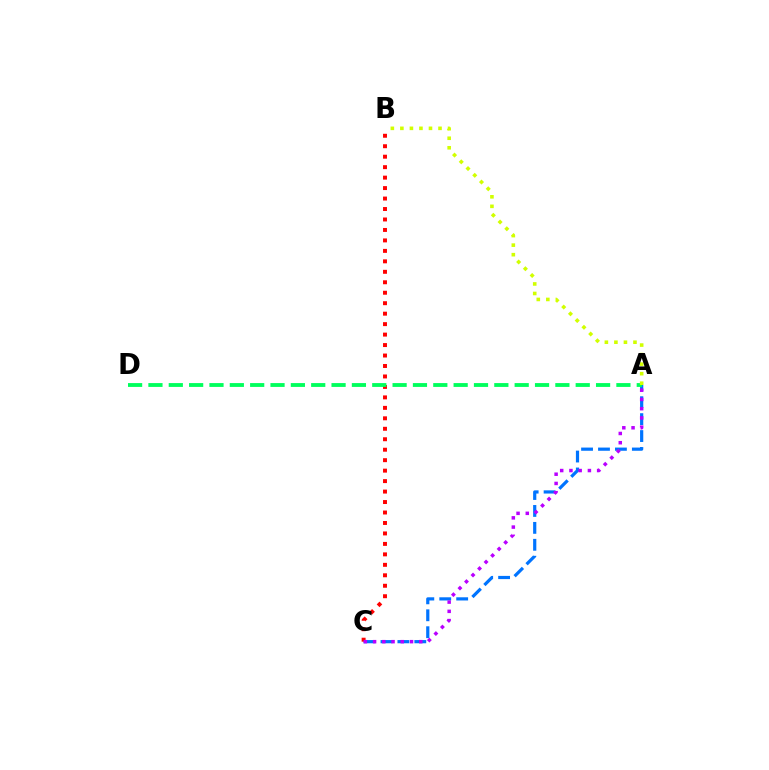{('A', 'C'): [{'color': '#0074ff', 'line_style': 'dashed', 'thickness': 2.3}, {'color': '#b900ff', 'line_style': 'dotted', 'thickness': 2.51}], ('B', 'C'): [{'color': '#ff0000', 'line_style': 'dotted', 'thickness': 2.84}], ('A', 'D'): [{'color': '#00ff5c', 'line_style': 'dashed', 'thickness': 2.76}], ('A', 'B'): [{'color': '#d1ff00', 'line_style': 'dotted', 'thickness': 2.59}]}